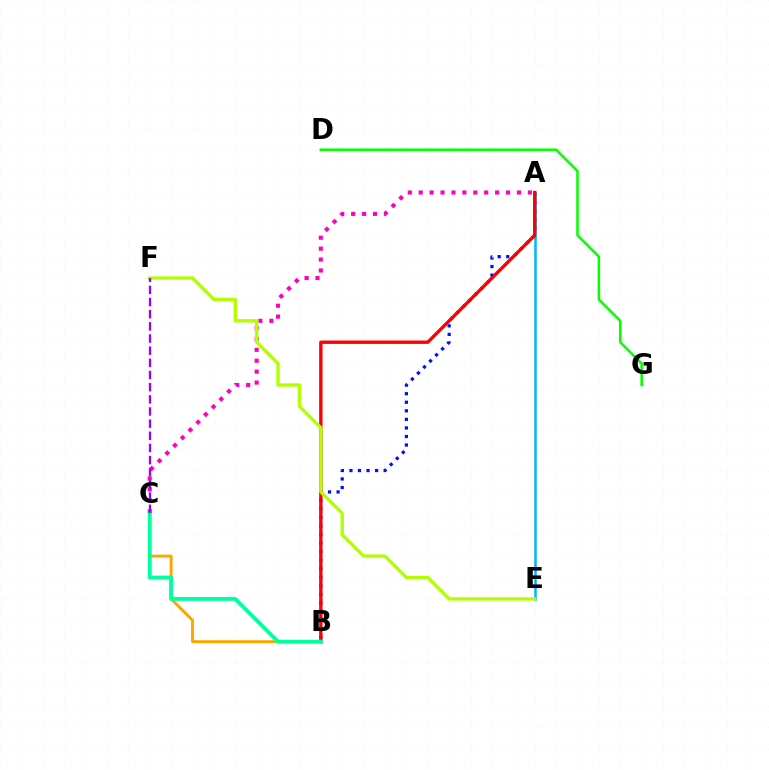{('A', 'E'): [{'color': '#00b5ff', 'line_style': 'solid', 'thickness': 1.8}], ('D', 'G'): [{'color': '#08ff00', 'line_style': 'solid', 'thickness': 1.85}], ('A', 'B'): [{'color': '#0010ff', 'line_style': 'dotted', 'thickness': 2.32}, {'color': '#ff0000', 'line_style': 'solid', 'thickness': 2.42}], ('B', 'C'): [{'color': '#ffa500', 'line_style': 'solid', 'thickness': 2.1}, {'color': '#00ff9d', 'line_style': 'solid', 'thickness': 2.75}], ('A', 'C'): [{'color': '#ff00bd', 'line_style': 'dotted', 'thickness': 2.97}], ('E', 'F'): [{'color': '#b3ff00', 'line_style': 'solid', 'thickness': 2.41}], ('C', 'F'): [{'color': '#9b00ff', 'line_style': 'dashed', 'thickness': 1.65}]}